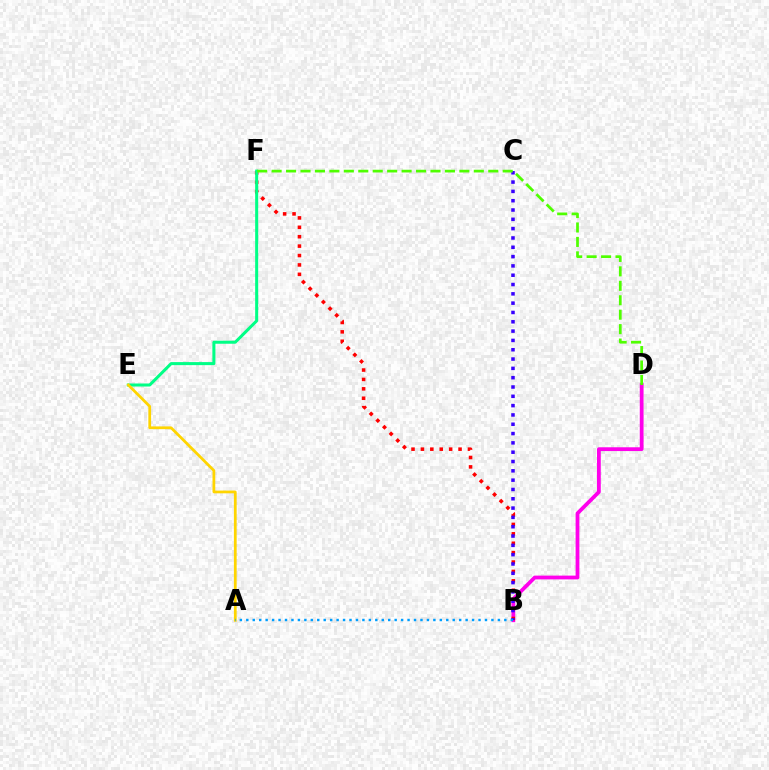{('B', 'D'): [{'color': '#ff00ed', 'line_style': 'solid', 'thickness': 2.73}], ('B', 'F'): [{'color': '#ff0000', 'line_style': 'dotted', 'thickness': 2.56}], ('E', 'F'): [{'color': '#00ff86', 'line_style': 'solid', 'thickness': 2.18}], ('B', 'C'): [{'color': '#3700ff', 'line_style': 'dotted', 'thickness': 2.53}], ('A', 'E'): [{'color': '#ffd500', 'line_style': 'solid', 'thickness': 1.98}], ('A', 'B'): [{'color': '#009eff', 'line_style': 'dotted', 'thickness': 1.75}], ('D', 'F'): [{'color': '#4fff00', 'line_style': 'dashed', 'thickness': 1.96}]}